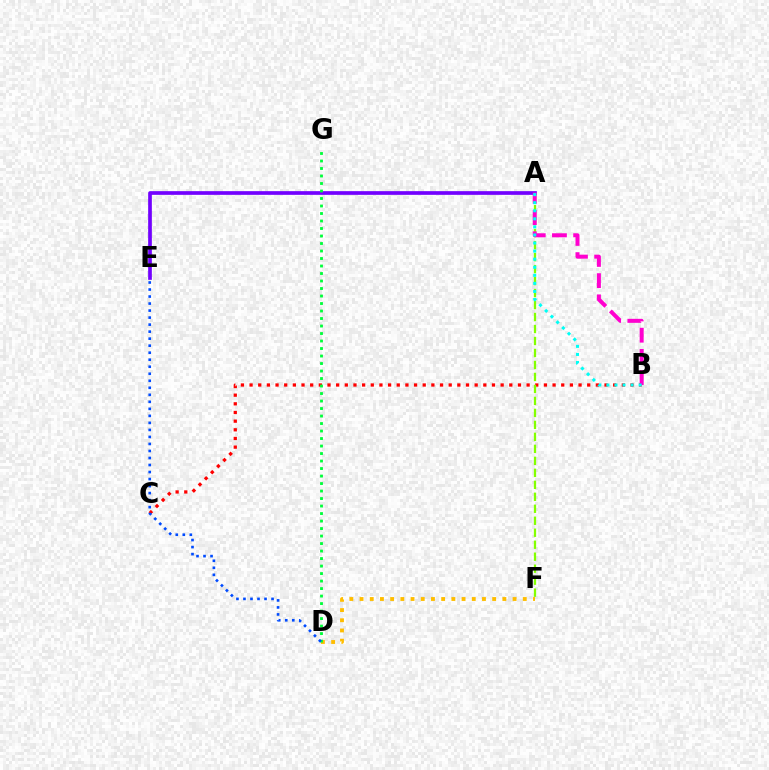{('D', 'F'): [{'color': '#ffbd00', 'line_style': 'dotted', 'thickness': 2.77}], ('A', 'E'): [{'color': '#7200ff', 'line_style': 'solid', 'thickness': 2.65}], ('B', 'C'): [{'color': '#ff0000', 'line_style': 'dotted', 'thickness': 2.35}], ('D', 'G'): [{'color': '#00ff39', 'line_style': 'dotted', 'thickness': 2.04}], ('A', 'F'): [{'color': '#84ff00', 'line_style': 'dashed', 'thickness': 1.63}], ('A', 'B'): [{'color': '#ff00cf', 'line_style': 'dashed', 'thickness': 2.88}, {'color': '#00fff6', 'line_style': 'dotted', 'thickness': 2.19}], ('D', 'E'): [{'color': '#004bff', 'line_style': 'dotted', 'thickness': 1.91}]}